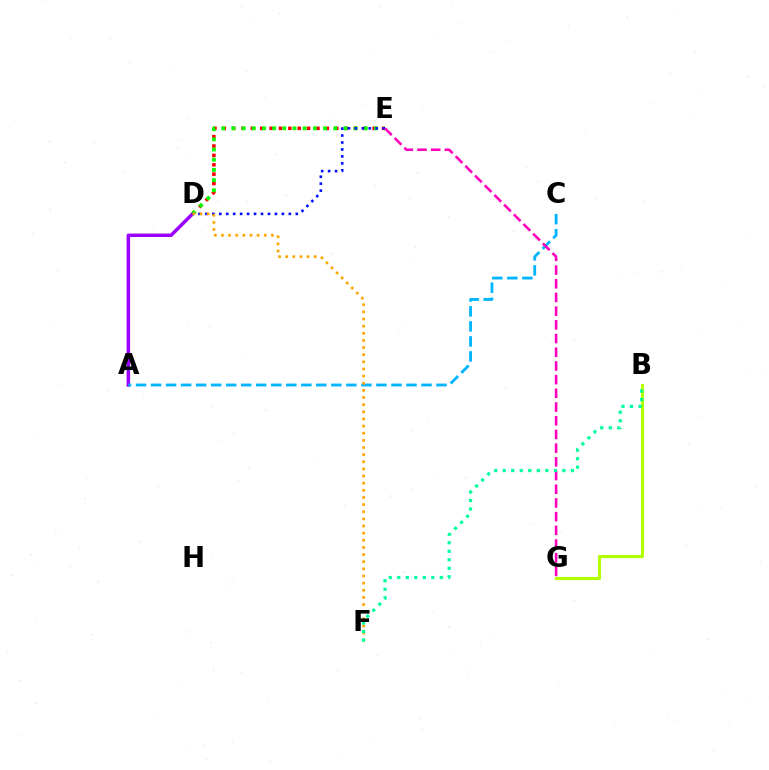{('A', 'D'): [{'color': '#9b00ff', 'line_style': 'solid', 'thickness': 2.51}], ('D', 'E'): [{'color': '#ff0000', 'line_style': 'dotted', 'thickness': 2.55}, {'color': '#08ff00', 'line_style': 'dotted', 'thickness': 2.77}, {'color': '#0010ff', 'line_style': 'dotted', 'thickness': 1.89}], ('A', 'C'): [{'color': '#00b5ff', 'line_style': 'dashed', 'thickness': 2.04}], ('D', 'F'): [{'color': '#ffa500', 'line_style': 'dotted', 'thickness': 1.94}], ('E', 'G'): [{'color': '#ff00bd', 'line_style': 'dashed', 'thickness': 1.86}], ('B', 'G'): [{'color': '#b3ff00', 'line_style': 'solid', 'thickness': 2.22}], ('B', 'F'): [{'color': '#00ff9d', 'line_style': 'dotted', 'thickness': 2.31}]}